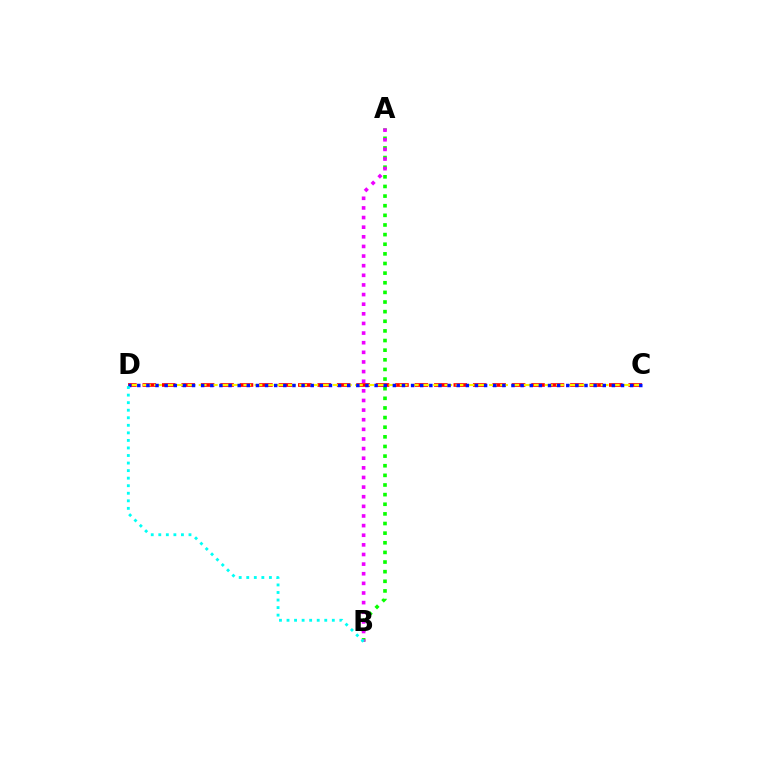{('A', 'B'): [{'color': '#08ff00', 'line_style': 'dotted', 'thickness': 2.62}, {'color': '#ee00ff', 'line_style': 'dotted', 'thickness': 2.62}], ('C', 'D'): [{'color': '#ff0000', 'line_style': 'dashed', 'thickness': 2.64}, {'color': '#fcf500', 'line_style': 'dashed', 'thickness': 1.52}, {'color': '#0010ff', 'line_style': 'dotted', 'thickness': 2.48}], ('B', 'D'): [{'color': '#00fff6', 'line_style': 'dotted', 'thickness': 2.05}]}